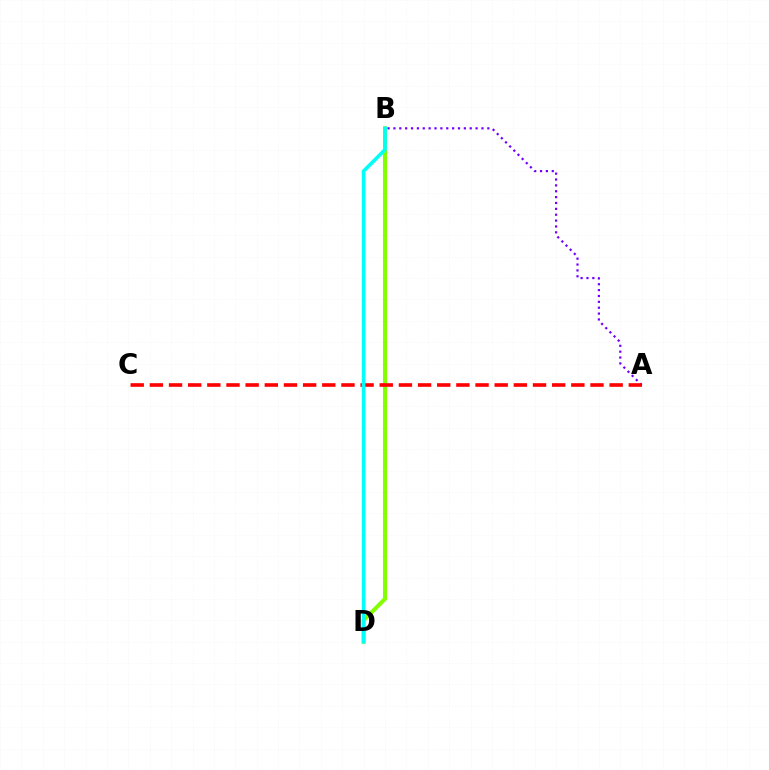{('B', 'D'): [{'color': '#84ff00', 'line_style': 'solid', 'thickness': 2.92}, {'color': '#00fff6', 'line_style': 'solid', 'thickness': 2.63}], ('A', 'B'): [{'color': '#7200ff', 'line_style': 'dotted', 'thickness': 1.59}], ('A', 'C'): [{'color': '#ff0000', 'line_style': 'dashed', 'thickness': 2.6}]}